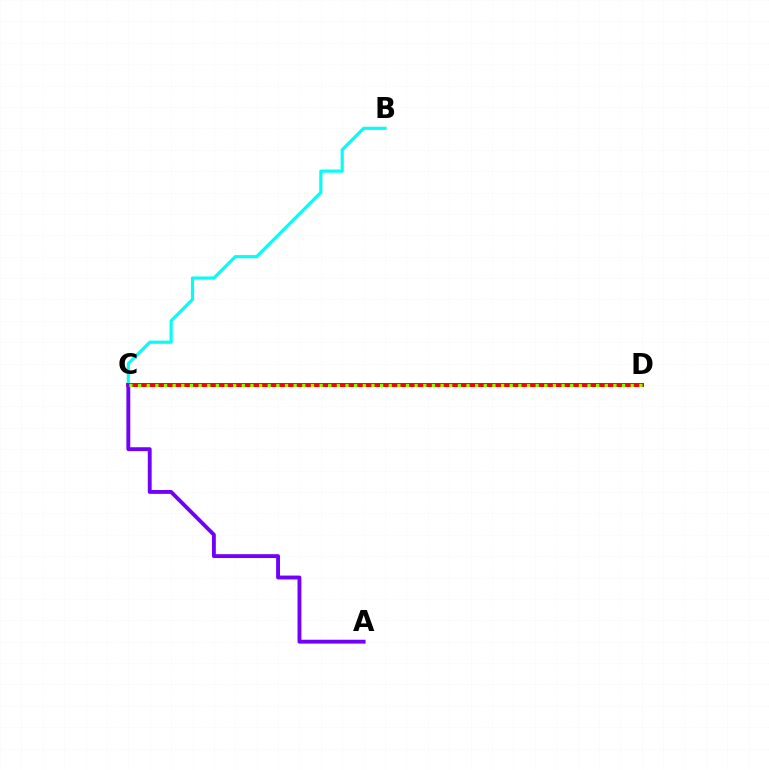{('C', 'D'): [{'color': '#ff0000', 'line_style': 'solid', 'thickness': 2.88}, {'color': '#84ff00', 'line_style': 'dotted', 'thickness': 2.35}], ('B', 'C'): [{'color': '#00fff6', 'line_style': 'solid', 'thickness': 2.27}], ('A', 'C'): [{'color': '#7200ff', 'line_style': 'solid', 'thickness': 2.78}]}